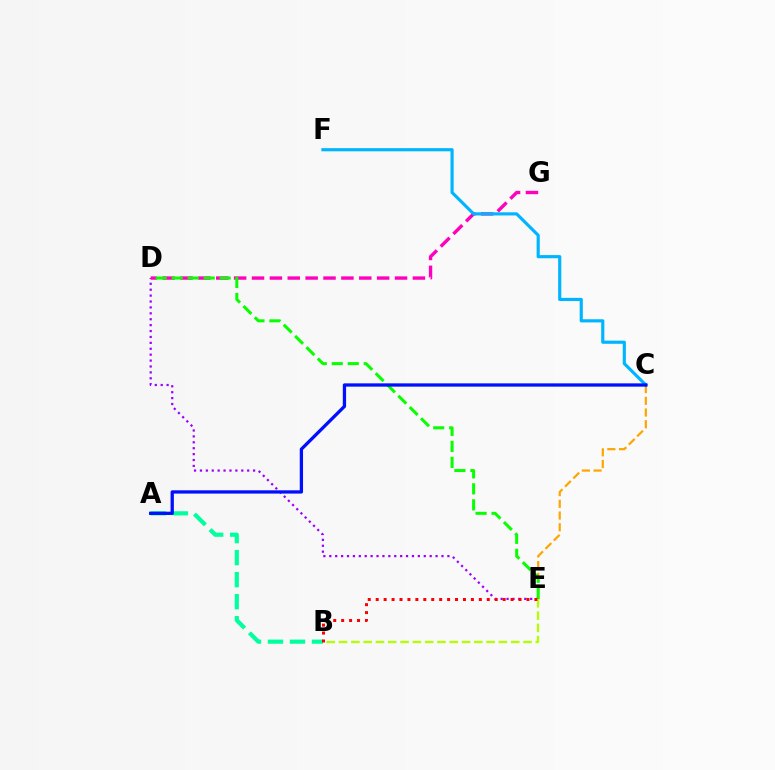{('D', 'E'): [{'color': '#9b00ff', 'line_style': 'dotted', 'thickness': 1.6}, {'color': '#08ff00', 'line_style': 'dashed', 'thickness': 2.17}], ('A', 'B'): [{'color': '#00ff9d', 'line_style': 'dashed', 'thickness': 2.99}], ('D', 'G'): [{'color': '#ff00bd', 'line_style': 'dashed', 'thickness': 2.43}], ('B', 'E'): [{'color': '#b3ff00', 'line_style': 'dashed', 'thickness': 1.67}, {'color': '#ff0000', 'line_style': 'dotted', 'thickness': 2.16}], ('C', 'E'): [{'color': '#ffa500', 'line_style': 'dashed', 'thickness': 1.59}], ('C', 'F'): [{'color': '#00b5ff', 'line_style': 'solid', 'thickness': 2.27}], ('A', 'C'): [{'color': '#0010ff', 'line_style': 'solid', 'thickness': 2.37}]}